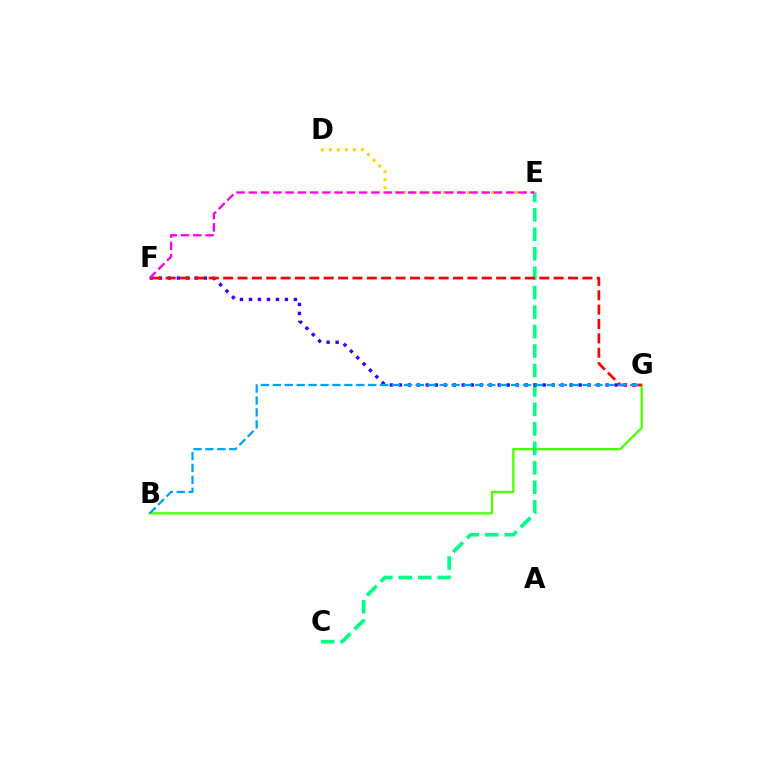{('B', 'G'): [{'color': '#4fff00', 'line_style': 'solid', 'thickness': 1.65}, {'color': '#009eff', 'line_style': 'dashed', 'thickness': 1.62}], ('C', 'E'): [{'color': '#00ff86', 'line_style': 'dashed', 'thickness': 2.64}], ('F', 'G'): [{'color': '#3700ff', 'line_style': 'dotted', 'thickness': 2.44}, {'color': '#ff0000', 'line_style': 'dashed', 'thickness': 1.95}], ('D', 'E'): [{'color': '#ffd500', 'line_style': 'dotted', 'thickness': 2.18}], ('E', 'F'): [{'color': '#ff00ed', 'line_style': 'dashed', 'thickness': 1.67}]}